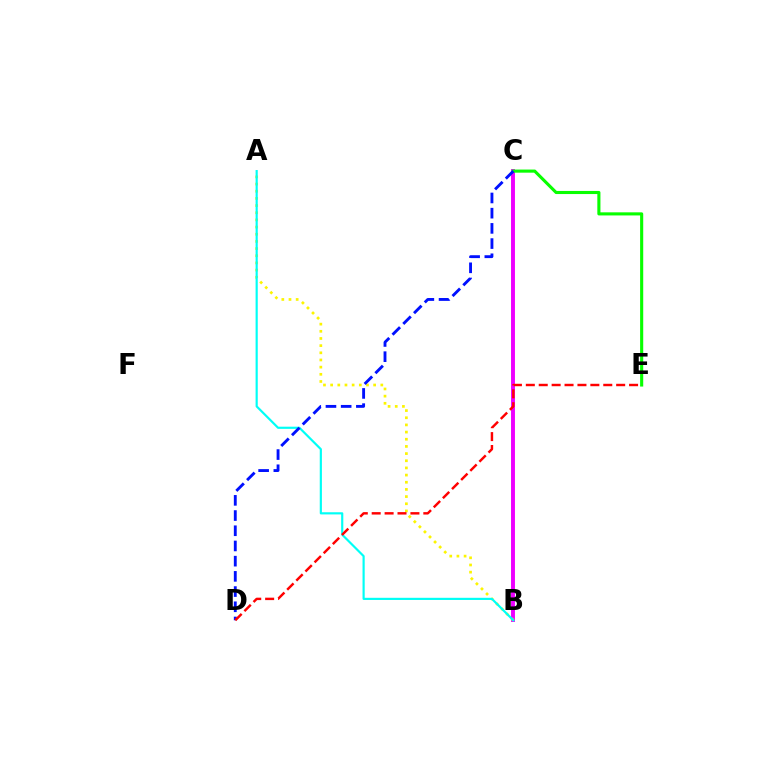{('B', 'C'): [{'color': '#ee00ff', 'line_style': 'solid', 'thickness': 2.82}], ('A', 'B'): [{'color': '#fcf500', 'line_style': 'dotted', 'thickness': 1.95}, {'color': '#00fff6', 'line_style': 'solid', 'thickness': 1.56}], ('C', 'E'): [{'color': '#08ff00', 'line_style': 'solid', 'thickness': 2.24}], ('C', 'D'): [{'color': '#0010ff', 'line_style': 'dashed', 'thickness': 2.07}], ('D', 'E'): [{'color': '#ff0000', 'line_style': 'dashed', 'thickness': 1.75}]}